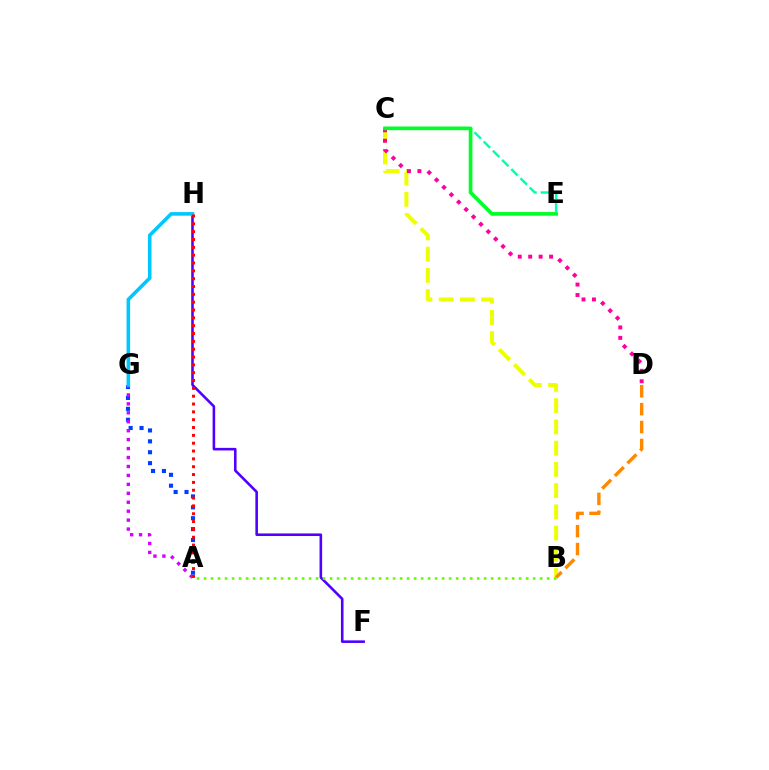{('B', 'C'): [{'color': '#eeff00', 'line_style': 'dashed', 'thickness': 2.88}], ('C', 'D'): [{'color': '#ff00a0', 'line_style': 'dotted', 'thickness': 2.84}], ('A', 'G'): [{'color': '#003fff', 'line_style': 'dotted', 'thickness': 2.96}, {'color': '#d600ff', 'line_style': 'dotted', 'thickness': 2.43}], ('F', 'H'): [{'color': '#4f00ff', 'line_style': 'solid', 'thickness': 1.86}], ('G', 'H'): [{'color': '#00c7ff', 'line_style': 'solid', 'thickness': 2.56}], ('B', 'D'): [{'color': '#ff8800', 'line_style': 'dashed', 'thickness': 2.43}], ('A', 'H'): [{'color': '#ff0000', 'line_style': 'dotted', 'thickness': 2.13}], ('C', 'E'): [{'color': '#00ffaf', 'line_style': 'dashed', 'thickness': 1.77}, {'color': '#00ff27', 'line_style': 'solid', 'thickness': 2.64}], ('A', 'B'): [{'color': '#66ff00', 'line_style': 'dotted', 'thickness': 1.9}]}